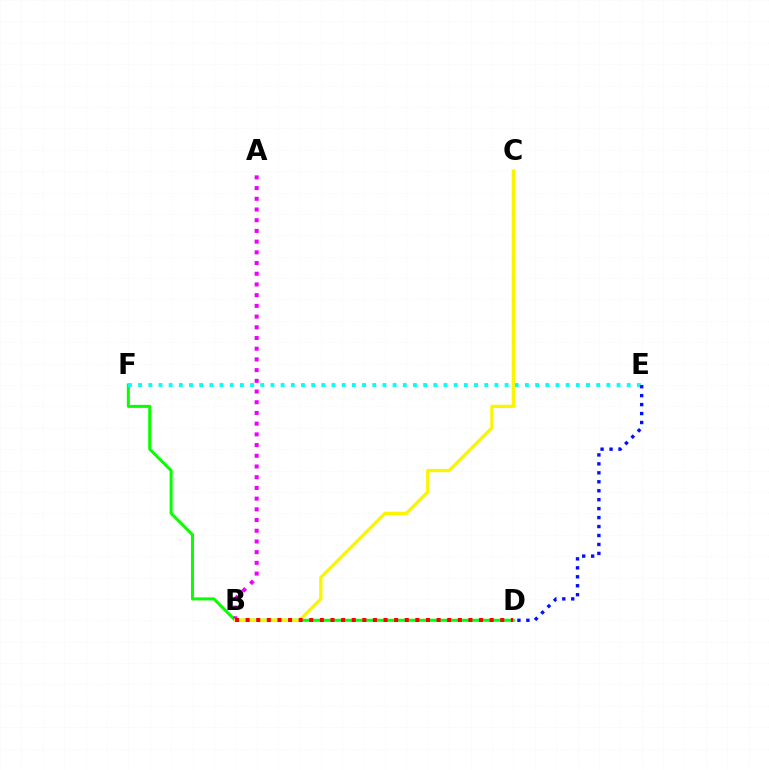{('D', 'F'): [{'color': '#08ff00', 'line_style': 'solid', 'thickness': 2.18}], ('E', 'F'): [{'color': '#00fff6', 'line_style': 'dotted', 'thickness': 2.77}], ('A', 'B'): [{'color': '#ee00ff', 'line_style': 'dotted', 'thickness': 2.91}], ('B', 'C'): [{'color': '#fcf500', 'line_style': 'solid', 'thickness': 2.38}], ('B', 'D'): [{'color': '#ff0000', 'line_style': 'dotted', 'thickness': 2.88}], ('D', 'E'): [{'color': '#0010ff', 'line_style': 'dotted', 'thickness': 2.43}]}